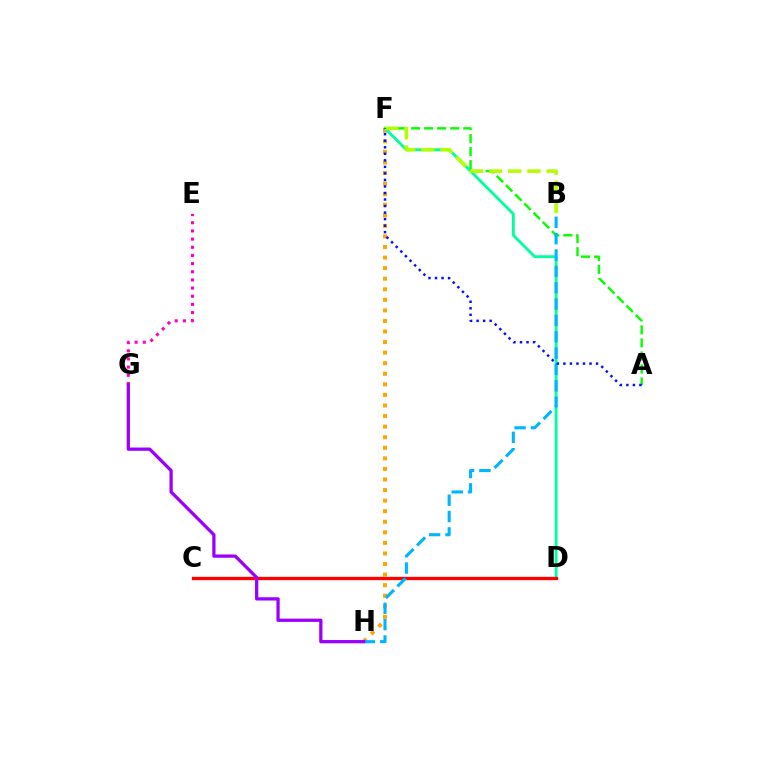{('A', 'F'): [{'color': '#08ff00', 'line_style': 'dashed', 'thickness': 1.77}, {'color': '#0010ff', 'line_style': 'dotted', 'thickness': 1.77}], ('E', 'G'): [{'color': '#ff00bd', 'line_style': 'dotted', 'thickness': 2.22}], ('F', 'H'): [{'color': '#ffa500', 'line_style': 'dotted', 'thickness': 2.87}], ('D', 'F'): [{'color': '#00ff9d', 'line_style': 'solid', 'thickness': 2.04}], ('C', 'D'): [{'color': '#ff0000', 'line_style': 'solid', 'thickness': 2.4}], ('B', 'H'): [{'color': '#00b5ff', 'line_style': 'dashed', 'thickness': 2.22}], ('G', 'H'): [{'color': '#9b00ff', 'line_style': 'solid', 'thickness': 2.35}], ('B', 'F'): [{'color': '#b3ff00', 'line_style': 'dashed', 'thickness': 2.6}]}